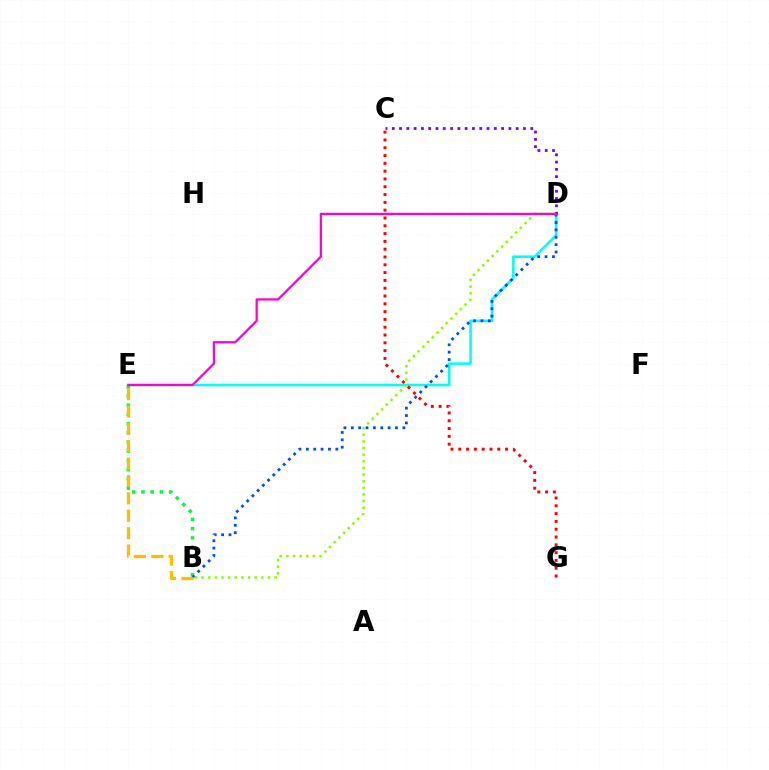{('D', 'E'): [{'color': '#00fff6', 'line_style': 'solid', 'thickness': 1.85}, {'color': '#ff00cf', 'line_style': 'solid', 'thickness': 1.61}], ('B', 'E'): [{'color': '#00ff39', 'line_style': 'dotted', 'thickness': 2.5}, {'color': '#ffbd00', 'line_style': 'dashed', 'thickness': 2.36}], ('C', 'D'): [{'color': '#7200ff', 'line_style': 'dotted', 'thickness': 1.98}], ('B', 'D'): [{'color': '#004bff', 'line_style': 'dotted', 'thickness': 2.0}, {'color': '#84ff00', 'line_style': 'dotted', 'thickness': 1.8}], ('C', 'G'): [{'color': '#ff0000', 'line_style': 'dotted', 'thickness': 2.12}]}